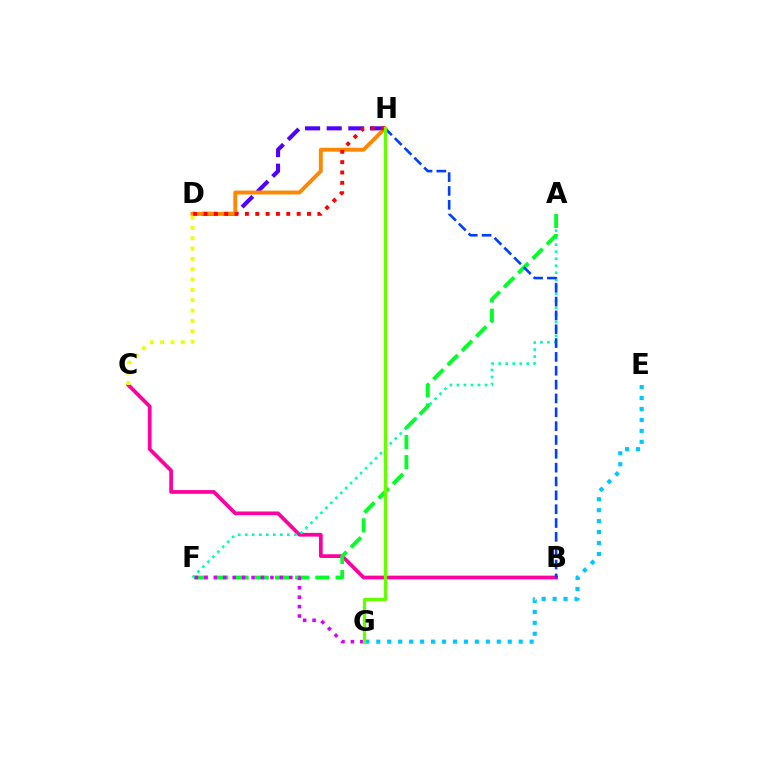{('D', 'H'): [{'color': '#4f00ff', 'line_style': 'dashed', 'thickness': 2.94}, {'color': '#ff8800', 'line_style': 'solid', 'thickness': 2.81}, {'color': '#ff0000', 'line_style': 'dotted', 'thickness': 2.81}], ('B', 'C'): [{'color': '#ff00a0', 'line_style': 'solid', 'thickness': 2.68}], ('A', 'F'): [{'color': '#00ffaf', 'line_style': 'dotted', 'thickness': 1.91}, {'color': '#00ff27', 'line_style': 'dashed', 'thickness': 2.75}], ('E', 'G'): [{'color': '#00c7ff', 'line_style': 'dotted', 'thickness': 2.98}], ('C', 'D'): [{'color': '#eeff00', 'line_style': 'dotted', 'thickness': 2.81}], ('B', 'H'): [{'color': '#003fff', 'line_style': 'dashed', 'thickness': 1.88}], ('F', 'G'): [{'color': '#d600ff', 'line_style': 'dotted', 'thickness': 2.56}], ('G', 'H'): [{'color': '#66ff00', 'line_style': 'solid', 'thickness': 2.38}]}